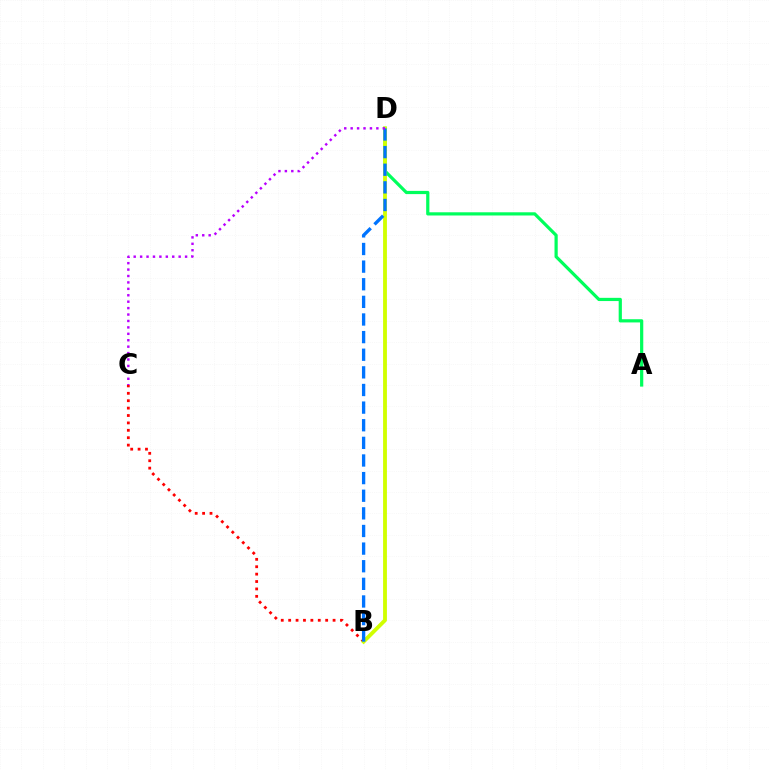{('B', 'C'): [{'color': '#ff0000', 'line_style': 'dotted', 'thickness': 2.01}], ('A', 'D'): [{'color': '#00ff5c', 'line_style': 'solid', 'thickness': 2.31}], ('B', 'D'): [{'color': '#d1ff00', 'line_style': 'solid', 'thickness': 2.76}, {'color': '#0074ff', 'line_style': 'dashed', 'thickness': 2.39}], ('C', 'D'): [{'color': '#b900ff', 'line_style': 'dotted', 'thickness': 1.75}]}